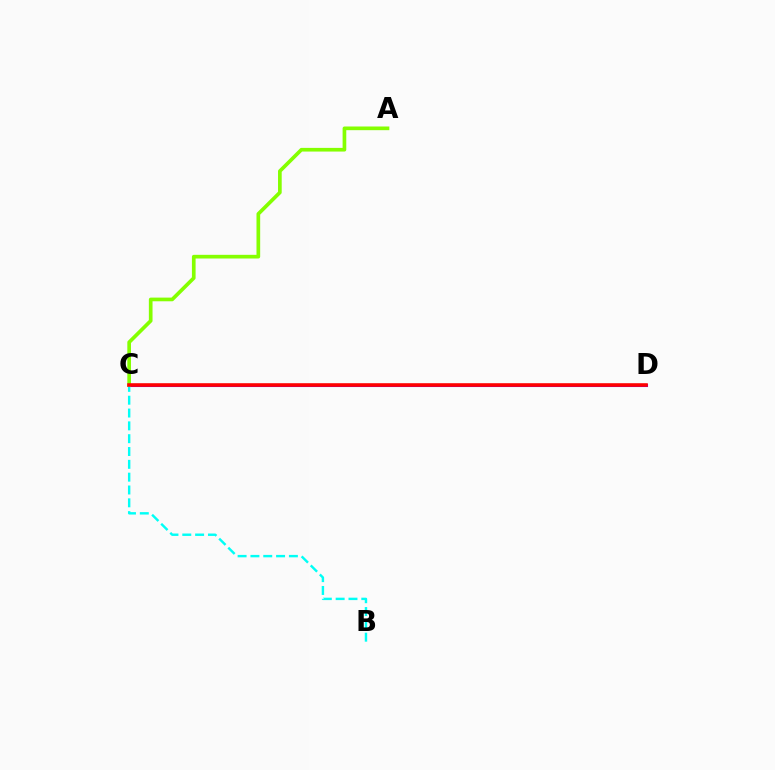{('C', 'D'): [{'color': '#7200ff', 'line_style': 'solid', 'thickness': 2.22}, {'color': '#ff0000', 'line_style': 'solid', 'thickness': 2.57}], ('A', 'C'): [{'color': '#84ff00', 'line_style': 'solid', 'thickness': 2.65}], ('B', 'C'): [{'color': '#00fff6', 'line_style': 'dashed', 'thickness': 1.74}]}